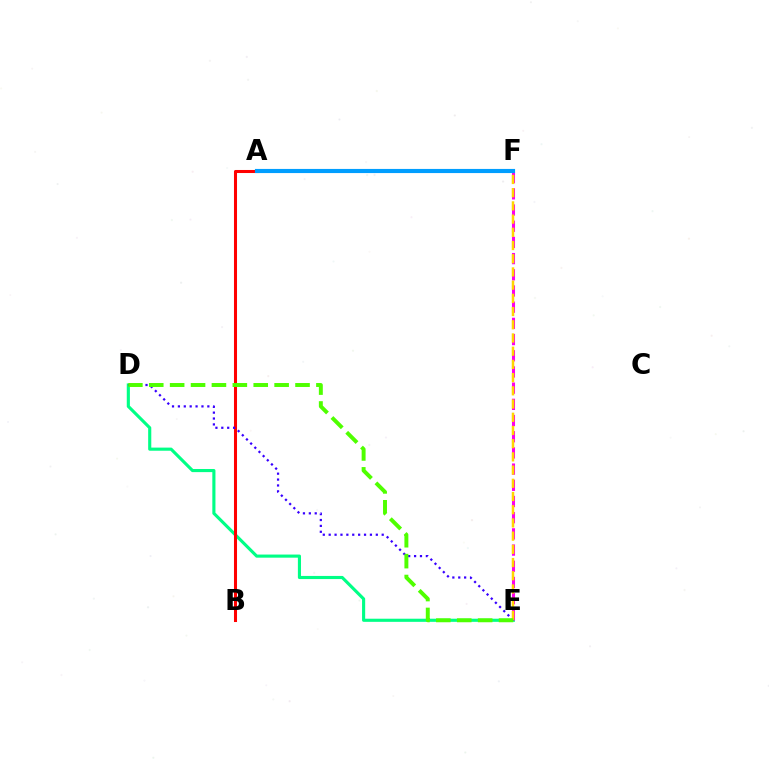{('D', 'E'): [{'color': '#00ff86', 'line_style': 'solid', 'thickness': 2.25}, {'color': '#3700ff', 'line_style': 'dotted', 'thickness': 1.6}, {'color': '#4fff00', 'line_style': 'dashed', 'thickness': 2.84}], ('E', 'F'): [{'color': '#ff00ed', 'line_style': 'dashed', 'thickness': 2.2}, {'color': '#ffd500', 'line_style': 'dashed', 'thickness': 1.79}], ('A', 'B'): [{'color': '#ff0000', 'line_style': 'solid', 'thickness': 2.19}], ('A', 'F'): [{'color': '#009eff', 'line_style': 'solid', 'thickness': 2.98}]}